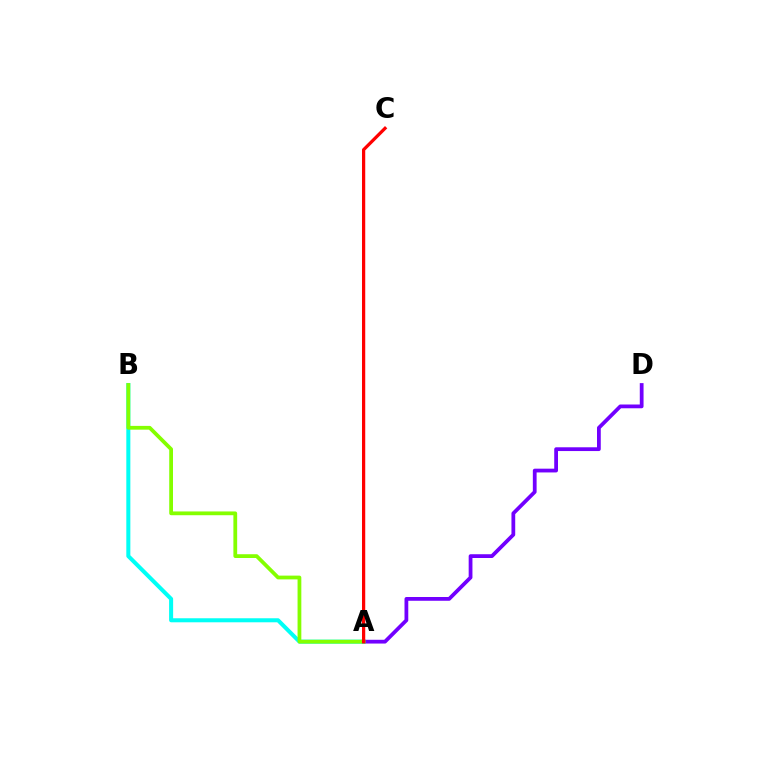{('A', 'B'): [{'color': '#00fff6', 'line_style': 'solid', 'thickness': 2.9}, {'color': '#84ff00', 'line_style': 'solid', 'thickness': 2.72}], ('A', 'D'): [{'color': '#7200ff', 'line_style': 'solid', 'thickness': 2.71}], ('A', 'C'): [{'color': '#ff0000', 'line_style': 'solid', 'thickness': 2.33}]}